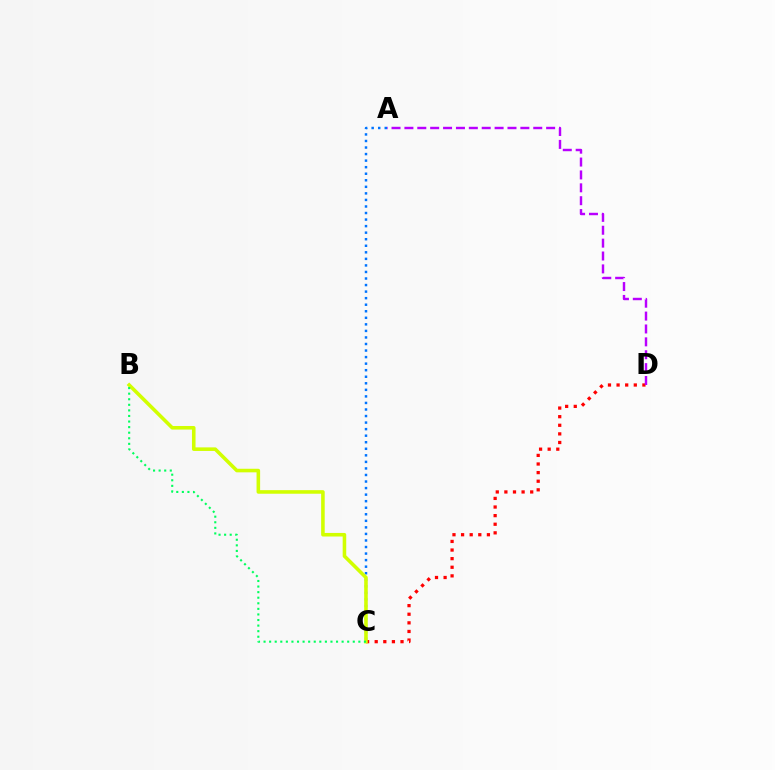{('A', 'C'): [{'color': '#0074ff', 'line_style': 'dotted', 'thickness': 1.78}], ('C', 'D'): [{'color': '#ff0000', 'line_style': 'dotted', 'thickness': 2.34}], ('B', 'C'): [{'color': '#d1ff00', 'line_style': 'solid', 'thickness': 2.57}, {'color': '#00ff5c', 'line_style': 'dotted', 'thickness': 1.51}], ('A', 'D'): [{'color': '#b900ff', 'line_style': 'dashed', 'thickness': 1.75}]}